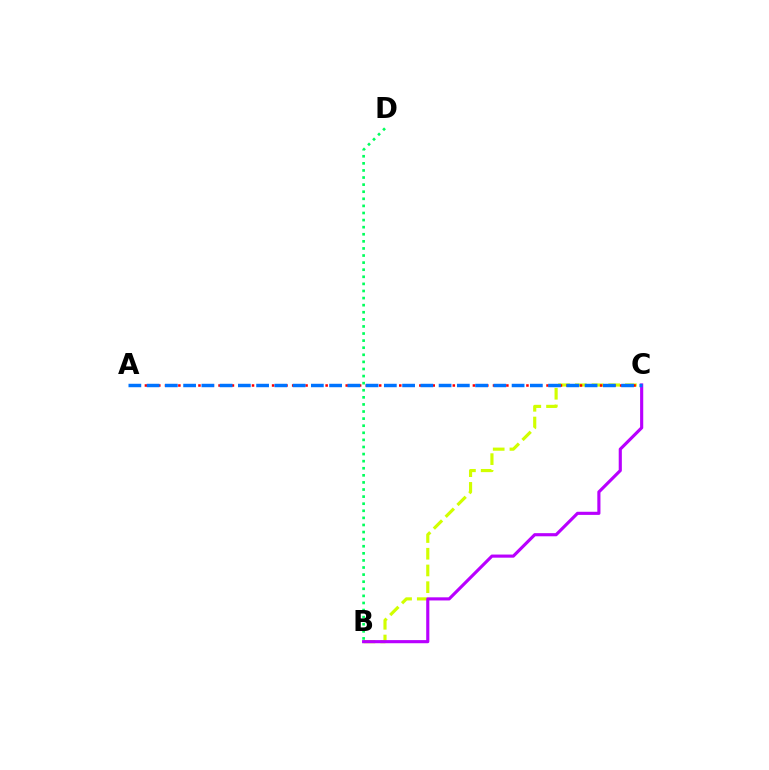{('B', 'D'): [{'color': '#00ff5c', 'line_style': 'dotted', 'thickness': 1.93}], ('B', 'C'): [{'color': '#d1ff00', 'line_style': 'dashed', 'thickness': 2.27}, {'color': '#b900ff', 'line_style': 'solid', 'thickness': 2.25}], ('A', 'C'): [{'color': '#ff0000', 'line_style': 'dotted', 'thickness': 1.82}, {'color': '#0074ff', 'line_style': 'dashed', 'thickness': 2.48}]}